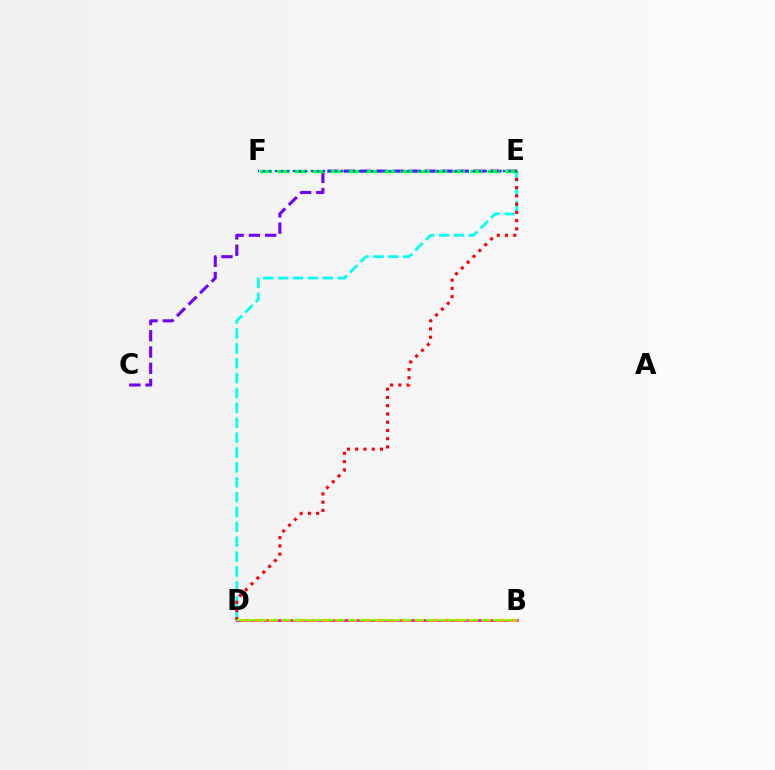{('D', 'E'): [{'color': '#00fff6', 'line_style': 'dashed', 'thickness': 2.02}, {'color': '#ff0000', 'line_style': 'dotted', 'thickness': 2.24}], ('B', 'D'): [{'color': '#ff00cf', 'line_style': 'solid', 'thickness': 1.89}, {'color': '#ffbd00', 'line_style': 'dashed', 'thickness': 1.81}, {'color': '#84ff00', 'line_style': 'dashed', 'thickness': 1.51}], ('C', 'E'): [{'color': '#7200ff', 'line_style': 'dashed', 'thickness': 2.21}], ('E', 'F'): [{'color': '#00ff39', 'line_style': 'dashed', 'thickness': 2.38}, {'color': '#004bff', 'line_style': 'dotted', 'thickness': 1.63}]}